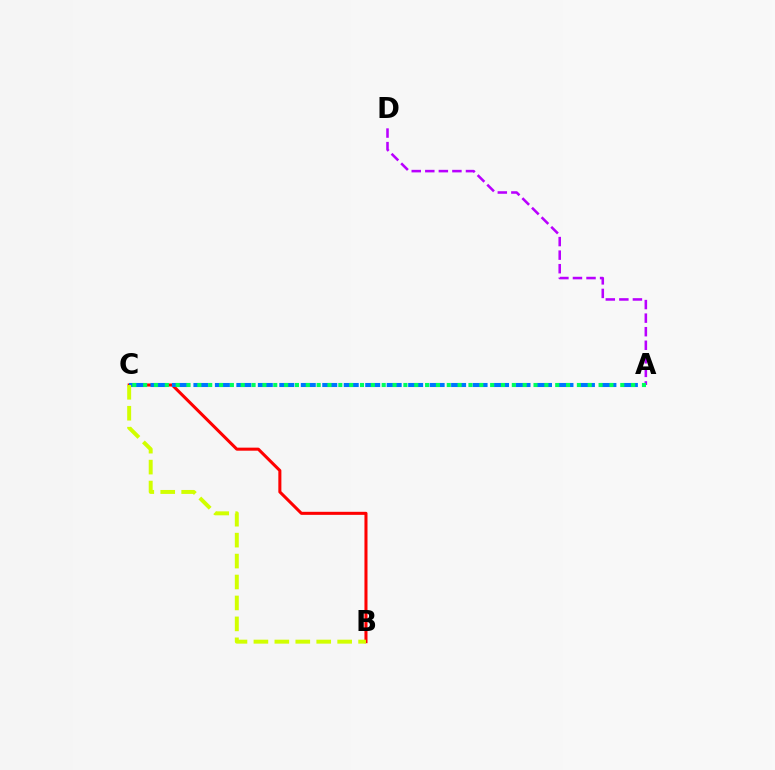{('A', 'D'): [{'color': '#b900ff', 'line_style': 'dashed', 'thickness': 1.84}], ('B', 'C'): [{'color': '#ff0000', 'line_style': 'solid', 'thickness': 2.19}, {'color': '#d1ff00', 'line_style': 'dashed', 'thickness': 2.84}], ('A', 'C'): [{'color': '#0074ff', 'line_style': 'dashed', 'thickness': 2.92}, {'color': '#00ff5c', 'line_style': 'dotted', 'thickness': 2.95}]}